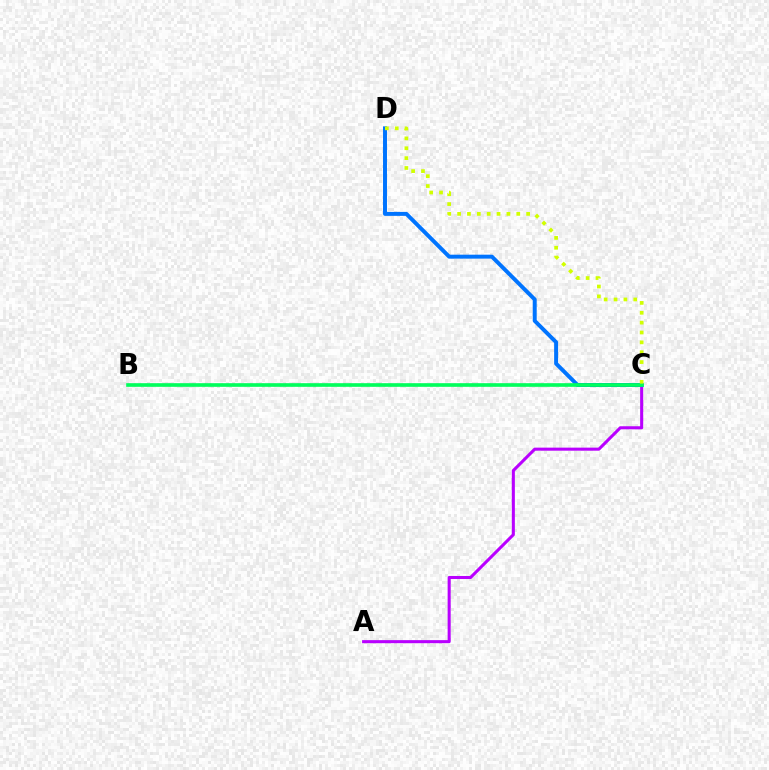{('B', 'C'): [{'color': '#ff0000', 'line_style': 'dotted', 'thickness': 1.58}, {'color': '#00ff5c', 'line_style': 'solid', 'thickness': 2.62}], ('A', 'C'): [{'color': '#b900ff', 'line_style': 'solid', 'thickness': 2.2}], ('C', 'D'): [{'color': '#0074ff', 'line_style': 'solid', 'thickness': 2.85}, {'color': '#d1ff00', 'line_style': 'dotted', 'thickness': 2.68}]}